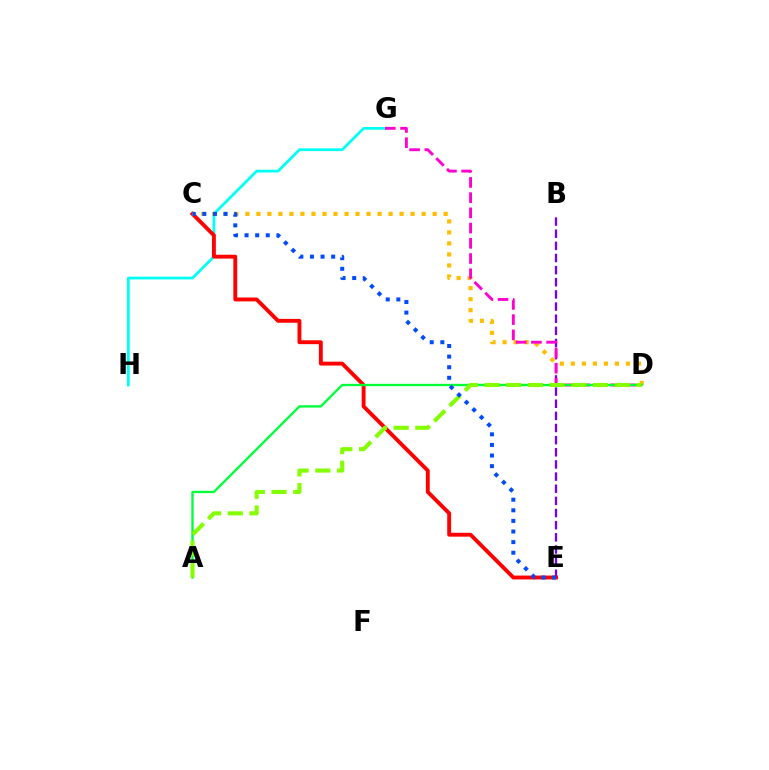{('G', 'H'): [{'color': '#00fff6', 'line_style': 'solid', 'thickness': 1.99}], ('B', 'E'): [{'color': '#7200ff', 'line_style': 'dashed', 'thickness': 1.65}], ('C', 'E'): [{'color': '#ff0000', 'line_style': 'solid', 'thickness': 2.79}, {'color': '#004bff', 'line_style': 'dotted', 'thickness': 2.88}], ('C', 'D'): [{'color': '#ffbd00', 'line_style': 'dotted', 'thickness': 2.99}], ('D', 'G'): [{'color': '#ff00cf', 'line_style': 'dashed', 'thickness': 2.07}], ('A', 'D'): [{'color': '#00ff39', 'line_style': 'solid', 'thickness': 1.69}, {'color': '#84ff00', 'line_style': 'dashed', 'thickness': 2.95}]}